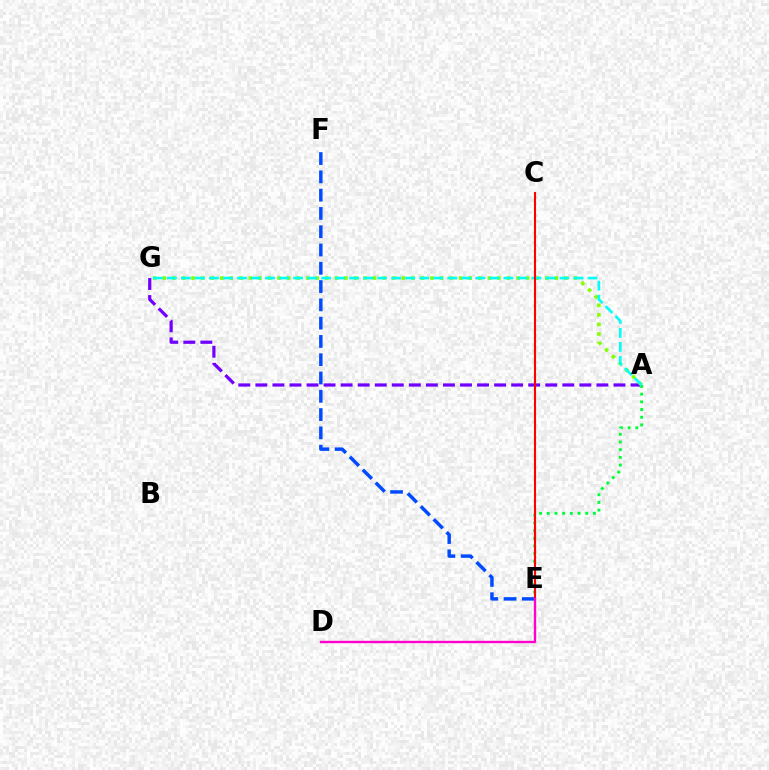{('A', 'G'): [{'color': '#7200ff', 'line_style': 'dashed', 'thickness': 2.32}, {'color': '#84ff00', 'line_style': 'dotted', 'thickness': 2.6}, {'color': '#00fff6', 'line_style': 'dashed', 'thickness': 1.9}], ('E', 'F'): [{'color': '#004bff', 'line_style': 'dashed', 'thickness': 2.48}], ('A', 'E'): [{'color': '#00ff39', 'line_style': 'dotted', 'thickness': 2.09}], ('C', 'E'): [{'color': '#ffbd00', 'line_style': 'dotted', 'thickness': 1.55}, {'color': '#ff0000', 'line_style': 'solid', 'thickness': 1.5}], ('D', 'E'): [{'color': '#ff00cf', 'line_style': 'solid', 'thickness': 1.71}]}